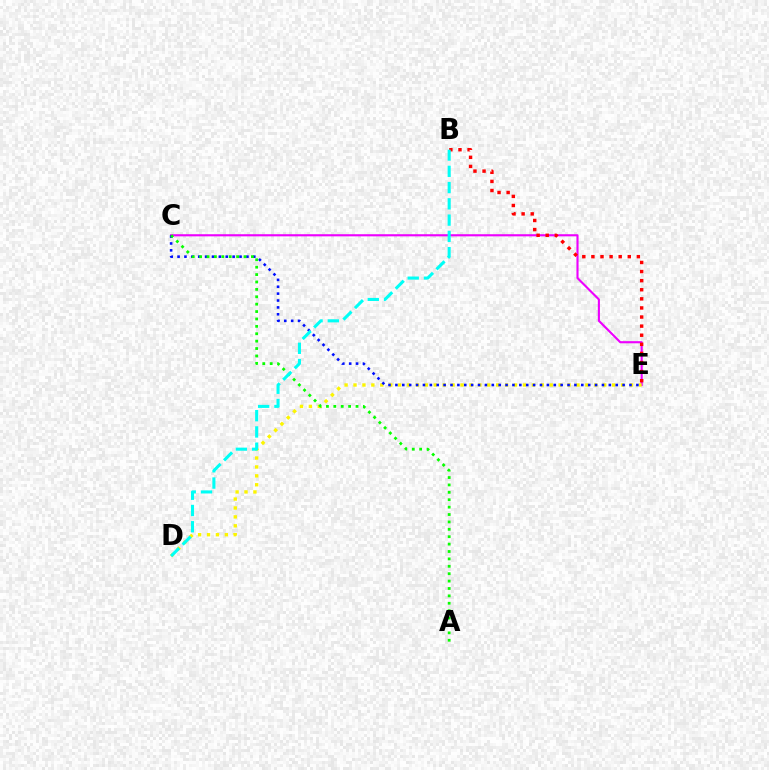{('C', 'E'): [{'color': '#ee00ff', 'line_style': 'solid', 'thickness': 1.53}, {'color': '#0010ff', 'line_style': 'dotted', 'thickness': 1.87}], ('B', 'E'): [{'color': '#ff0000', 'line_style': 'dotted', 'thickness': 2.47}], ('D', 'E'): [{'color': '#fcf500', 'line_style': 'dotted', 'thickness': 2.42}], ('A', 'C'): [{'color': '#08ff00', 'line_style': 'dotted', 'thickness': 2.01}], ('B', 'D'): [{'color': '#00fff6', 'line_style': 'dashed', 'thickness': 2.21}]}